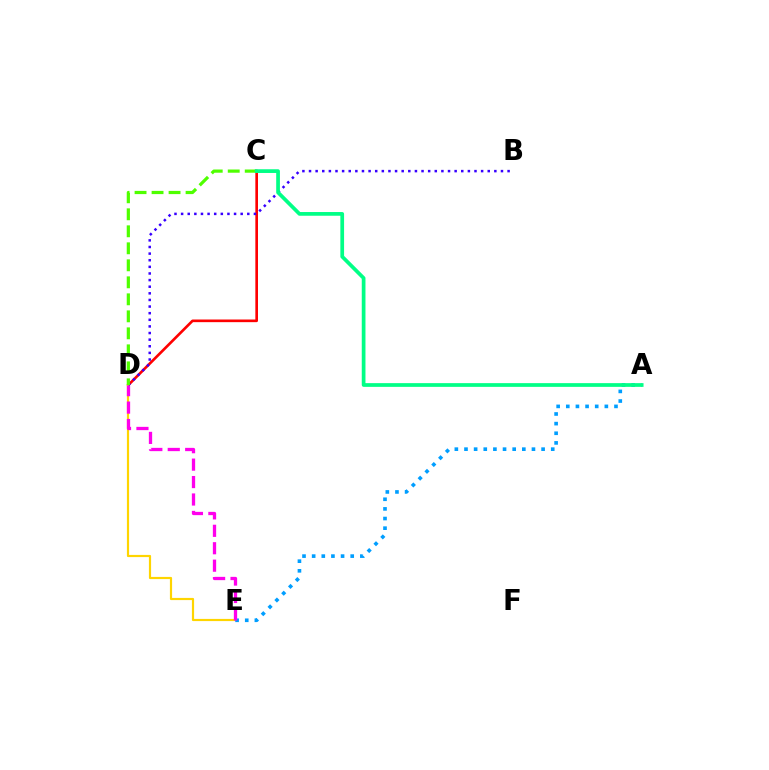{('C', 'D'): [{'color': '#ff0000', 'line_style': 'solid', 'thickness': 1.91}, {'color': '#4fff00', 'line_style': 'dashed', 'thickness': 2.31}], ('D', 'E'): [{'color': '#ffd500', 'line_style': 'solid', 'thickness': 1.57}, {'color': '#ff00ed', 'line_style': 'dashed', 'thickness': 2.37}], ('A', 'E'): [{'color': '#009eff', 'line_style': 'dotted', 'thickness': 2.62}], ('B', 'D'): [{'color': '#3700ff', 'line_style': 'dotted', 'thickness': 1.8}], ('A', 'C'): [{'color': '#00ff86', 'line_style': 'solid', 'thickness': 2.68}]}